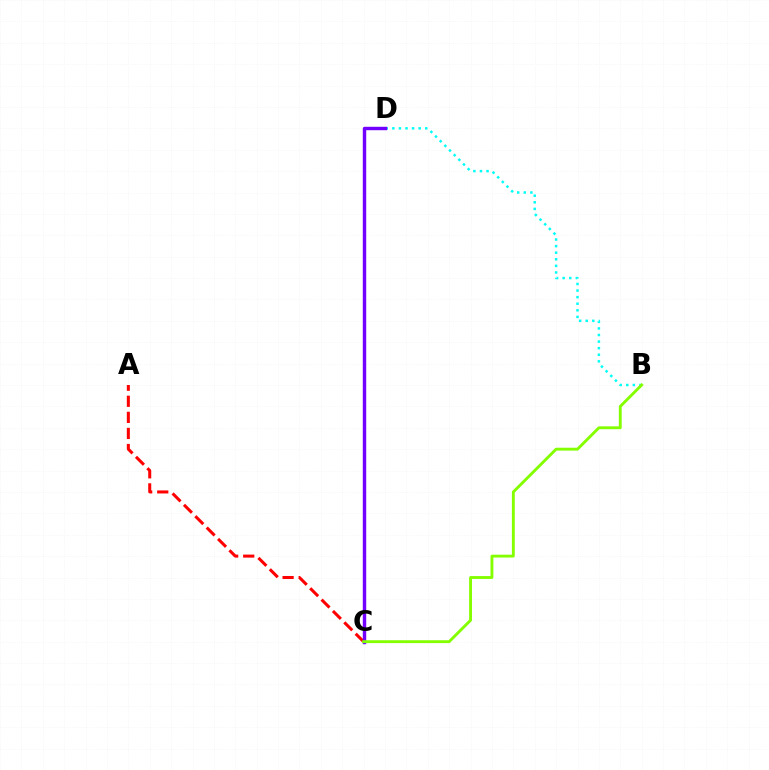{('B', 'D'): [{'color': '#00fff6', 'line_style': 'dotted', 'thickness': 1.79}], ('A', 'C'): [{'color': '#ff0000', 'line_style': 'dashed', 'thickness': 2.18}], ('C', 'D'): [{'color': '#7200ff', 'line_style': 'solid', 'thickness': 2.46}], ('B', 'C'): [{'color': '#84ff00', 'line_style': 'solid', 'thickness': 2.07}]}